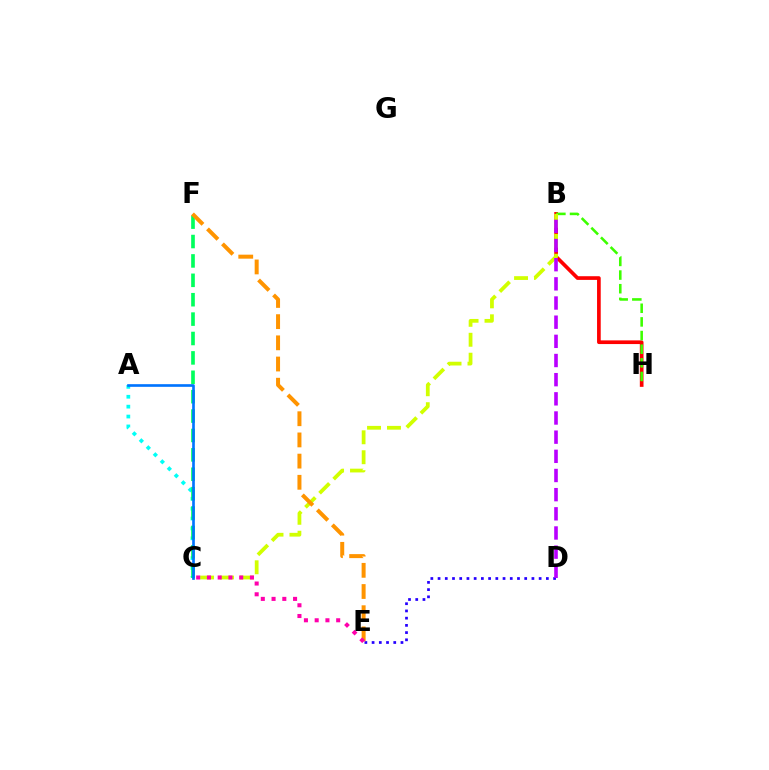{('B', 'H'): [{'color': '#ff0000', 'line_style': 'solid', 'thickness': 2.65}, {'color': '#3dff00', 'line_style': 'dashed', 'thickness': 1.85}], ('B', 'C'): [{'color': '#d1ff00', 'line_style': 'dashed', 'thickness': 2.71}], ('D', 'E'): [{'color': '#2500ff', 'line_style': 'dotted', 'thickness': 1.96}], ('A', 'C'): [{'color': '#00fff6', 'line_style': 'dotted', 'thickness': 2.69}, {'color': '#0074ff', 'line_style': 'solid', 'thickness': 1.91}], ('C', 'F'): [{'color': '#00ff5c', 'line_style': 'dashed', 'thickness': 2.63}], ('B', 'D'): [{'color': '#b900ff', 'line_style': 'dashed', 'thickness': 2.6}], ('E', 'F'): [{'color': '#ff9400', 'line_style': 'dashed', 'thickness': 2.88}], ('C', 'E'): [{'color': '#ff00ac', 'line_style': 'dotted', 'thickness': 2.92}]}